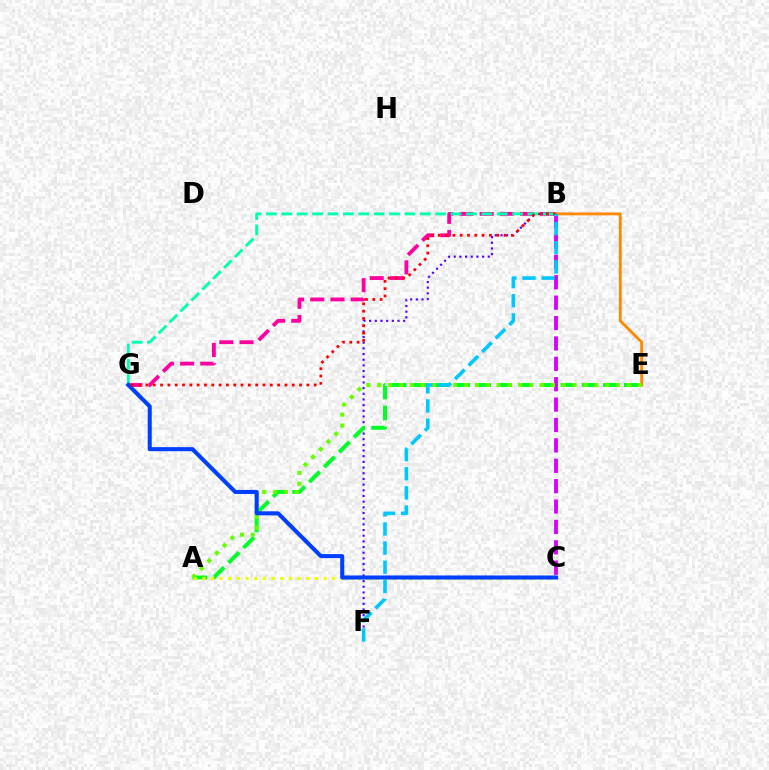{('B', 'G'): [{'color': '#ff00a0', 'line_style': 'dashed', 'thickness': 2.74}, {'color': '#00ffaf', 'line_style': 'dashed', 'thickness': 2.09}, {'color': '#ff0000', 'line_style': 'dotted', 'thickness': 1.99}], ('B', 'F'): [{'color': '#4f00ff', 'line_style': 'dotted', 'thickness': 1.54}, {'color': '#00c7ff', 'line_style': 'dashed', 'thickness': 2.6}], ('B', 'C'): [{'color': '#d600ff', 'line_style': 'dashed', 'thickness': 2.77}], ('A', 'E'): [{'color': '#00ff27', 'line_style': 'dashed', 'thickness': 2.87}, {'color': '#66ff00', 'line_style': 'dotted', 'thickness': 2.95}], ('B', 'E'): [{'color': '#ff8800', 'line_style': 'solid', 'thickness': 2.06}], ('A', 'C'): [{'color': '#eeff00', 'line_style': 'dotted', 'thickness': 2.35}], ('C', 'G'): [{'color': '#003fff', 'line_style': 'solid', 'thickness': 2.92}]}